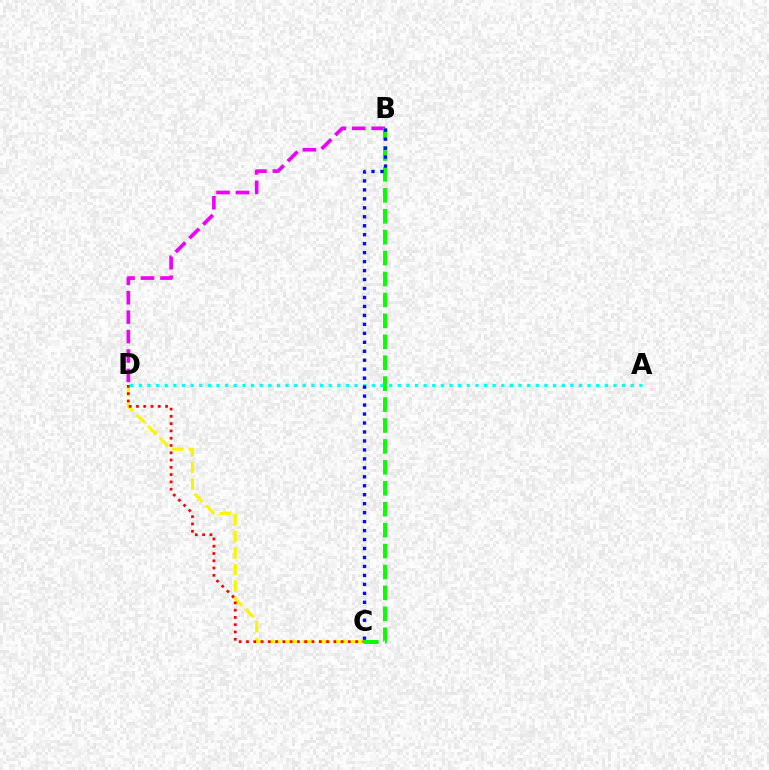{('B', 'D'): [{'color': '#ee00ff', 'line_style': 'dashed', 'thickness': 2.64}], ('C', 'D'): [{'color': '#fcf500', 'line_style': 'dashed', 'thickness': 2.25}, {'color': '#ff0000', 'line_style': 'dotted', 'thickness': 1.98}], ('A', 'D'): [{'color': '#00fff6', 'line_style': 'dotted', 'thickness': 2.34}], ('B', 'C'): [{'color': '#08ff00', 'line_style': 'dashed', 'thickness': 2.84}, {'color': '#0010ff', 'line_style': 'dotted', 'thickness': 2.44}]}